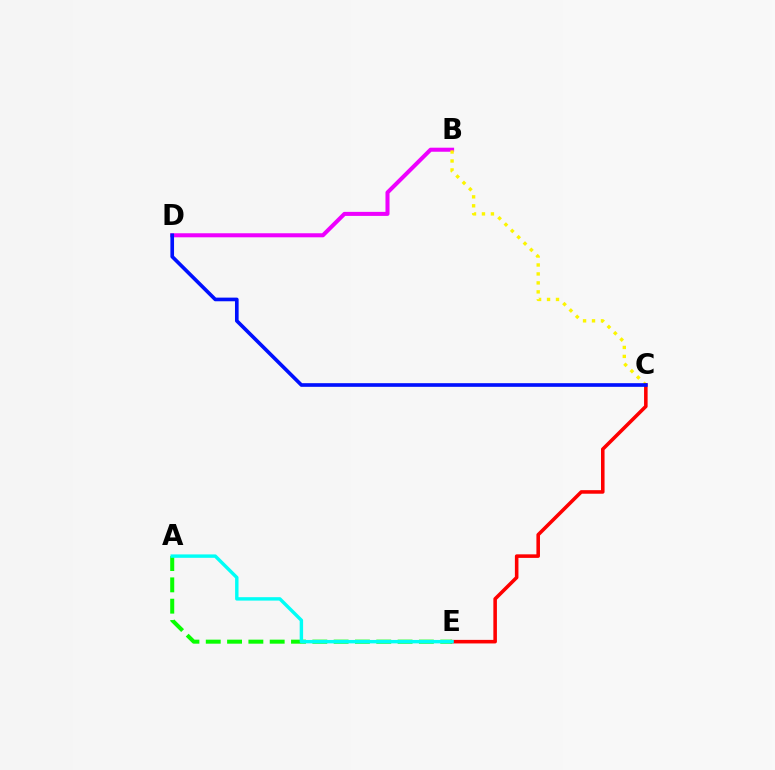{('B', 'D'): [{'color': '#ee00ff', 'line_style': 'solid', 'thickness': 2.91}], ('B', 'C'): [{'color': '#fcf500', 'line_style': 'dotted', 'thickness': 2.44}], ('C', 'E'): [{'color': '#ff0000', 'line_style': 'solid', 'thickness': 2.56}], ('C', 'D'): [{'color': '#0010ff', 'line_style': 'solid', 'thickness': 2.63}], ('A', 'E'): [{'color': '#08ff00', 'line_style': 'dashed', 'thickness': 2.9}, {'color': '#00fff6', 'line_style': 'solid', 'thickness': 2.46}]}